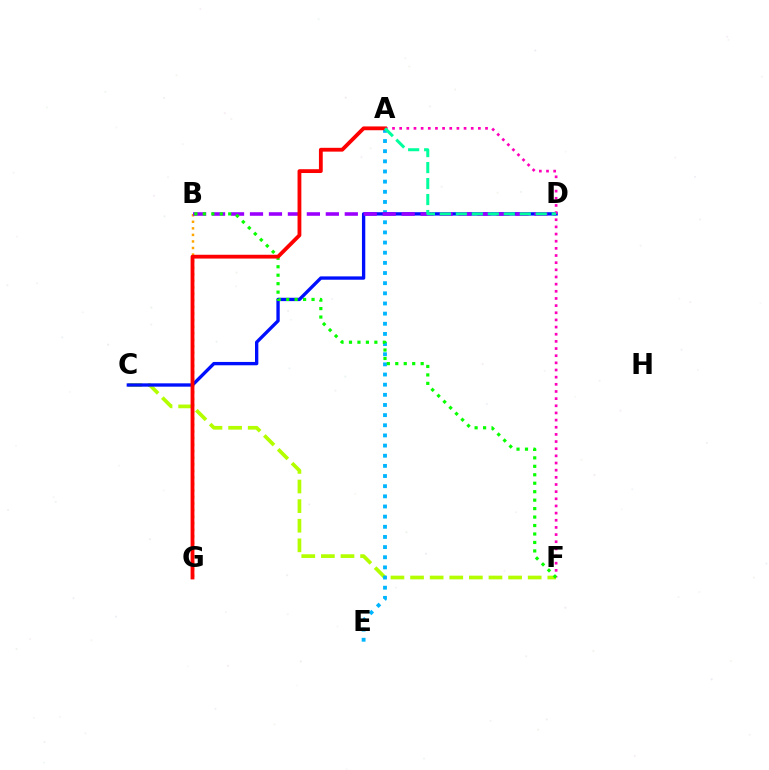{('C', 'F'): [{'color': '#b3ff00', 'line_style': 'dashed', 'thickness': 2.66}], ('A', 'E'): [{'color': '#00b5ff', 'line_style': 'dotted', 'thickness': 2.76}], ('C', 'D'): [{'color': '#0010ff', 'line_style': 'solid', 'thickness': 2.4}], ('A', 'F'): [{'color': '#ff00bd', 'line_style': 'dotted', 'thickness': 1.94}], ('B', 'G'): [{'color': '#ffa500', 'line_style': 'dotted', 'thickness': 1.78}], ('B', 'D'): [{'color': '#9b00ff', 'line_style': 'dashed', 'thickness': 2.58}], ('B', 'F'): [{'color': '#08ff00', 'line_style': 'dotted', 'thickness': 2.3}], ('A', 'G'): [{'color': '#ff0000', 'line_style': 'solid', 'thickness': 2.74}], ('A', 'D'): [{'color': '#00ff9d', 'line_style': 'dashed', 'thickness': 2.17}]}